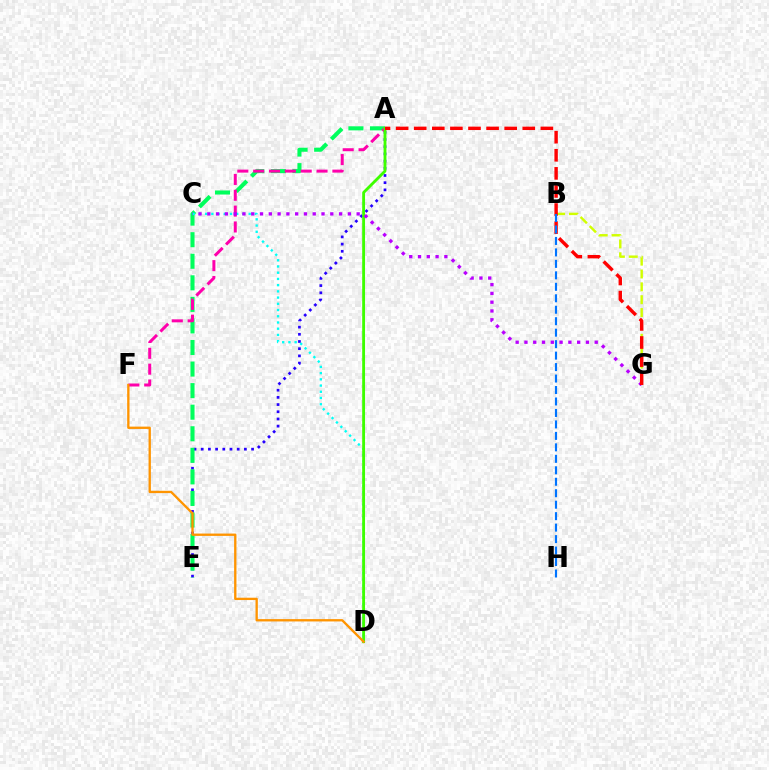{('A', 'E'): [{'color': '#2500ff', 'line_style': 'dotted', 'thickness': 1.95}, {'color': '#00ff5c', 'line_style': 'dashed', 'thickness': 2.93}], ('C', 'D'): [{'color': '#00fff6', 'line_style': 'dotted', 'thickness': 1.69}], ('A', 'F'): [{'color': '#ff00ac', 'line_style': 'dashed', 'thickness': 2.15}], ('B', 'G'): [{'color': '#d1ff00', 'line_style': 'dashed', 'thickness': 1.75}], ('A', 'D'): [{'color': '#3dff00', 'line_style': 'solid', 'thickness': 2.05}], ('C', 'G'): [{'color': '#b900ff', 'line_style': 'dotted', 'thickness': 2.39}], ('D', 'F'): [{'color': '#ff9400', 'line_style': 'solid', 'thickness': 1.68}], ('A', 'G'): [{'color': '#ff0000', 'line_style': 'dashed', 'thickness': 2.46}], ('B', 'H'): [{'color': '#0074ff', 'line_style': 'dashed', 'thickness': 1.56}]}